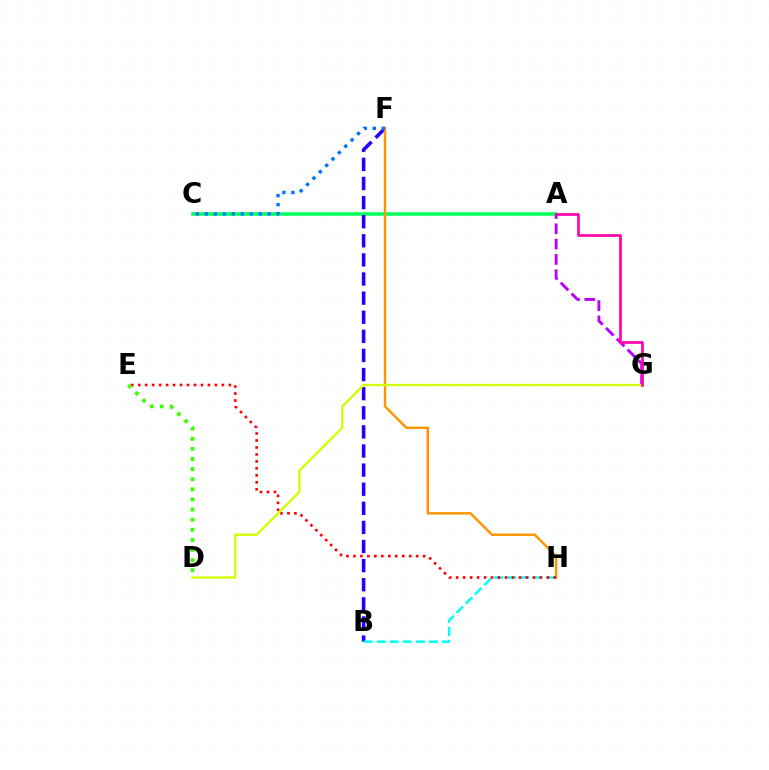{('A', 'C'): [{'color': '#00ff5c', 'line_style': 'solid', 'thickness': 2.54}], ('A', 'G'): [{'color': '#b900ff', 'line_style': 'dashed', 'thickness': 2.08}, {'color': '#ff00ac', 'line_style': 'solid', 'thickness': 1.93}], ('B', 'F'): [{'color': '#2500ff', 'line_style': 'dashed', 'thickness': 2.6}], ('B', 'H'): [{'color': '#00fff6', 'line_style': 'dashed', 'thickness': 1.77}], ('F', 'H'): [{'color': '#ff9400', 'line_style': 'solid', 'thickness': 1.75}], ('E', 'H'): [{'color': '#ff0000', 'line_style': 'dotted', 'thickness': 1.9}], ('D', 'G'): [{'color': '#d1ff00', 'line_style': 'solid', 'thickness': 1.66}], ('C', 'F'): [{'color': '#0074ff', 'line_style': 'dotted', 'thickness': 2.44}], ('D', 'E'): [{'color': '#3dff00', 'line_style': 'dotted', 'thickness': 2.75}]}